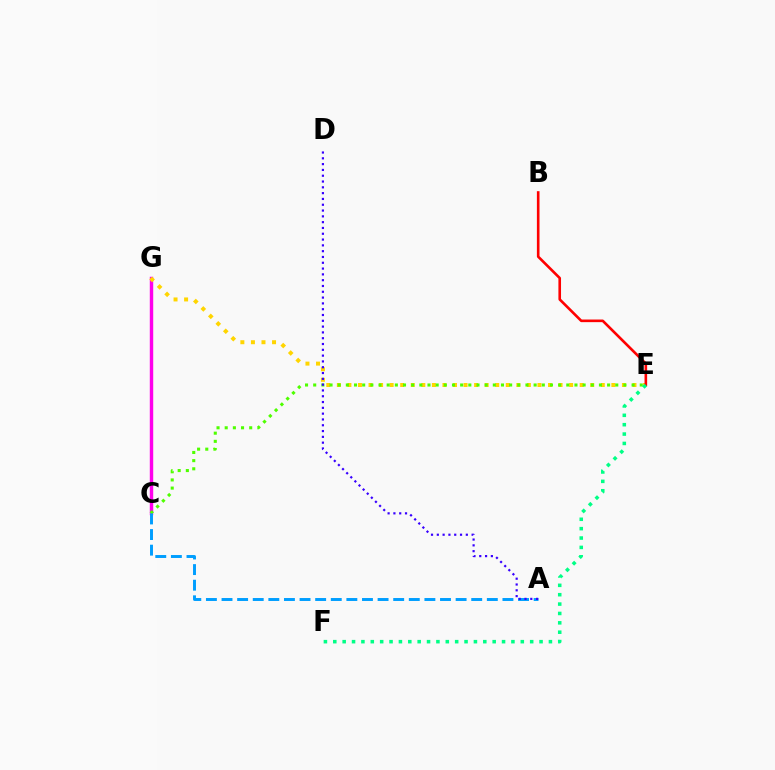{('C', 'G'): [{'color': '#ff00ed', 'line_style': 'solid', 'thickness': 2.47}], ('E', 'G'): [{'color': '#ffd500', 'line_style': 'dotted', 'thickness': 2.87}], ('C', 'E'): [{'color': '#4fff00', 'line_style': 'dotted', 'thickness': 2.22}], ('B', 'E'): [{'color': '#ff0000', 'line_style': 'solid', 'thickness': 1.89}], ('A', 'C'): [{'color': '#009eff', 'line_style': 'dashed', 'thickness': 2.12}], ('E', 'F'): [{'color': '#00ff86', 'line_style': 'dotted', 'thickness': 2.55}], ('A', 'D'): [{'color': '#3700ff', 'line_style': 'dotted', 'thickness': 1.58}]}